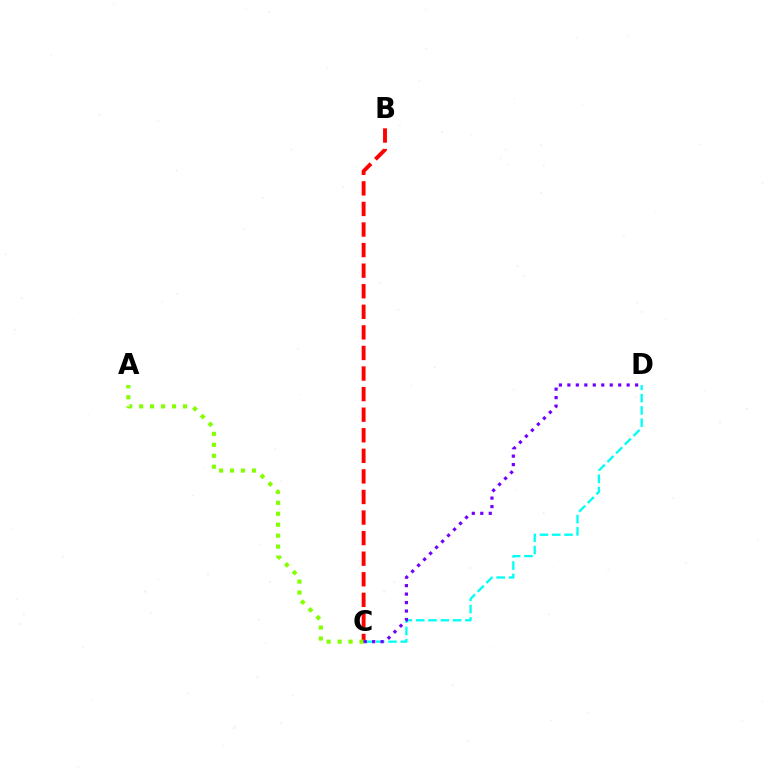{('C', 'D'): [{'color': '#00fff6', 'line_style': 'dashed', 'thickness': 1.67}, {'color': '#7200ff', 'line_style': 'dotted', 'thickness': 2.3}], ('B', 'C'): [{'color': '#ff0000', 'line_style': 'dashed', 'thickness': 2.79}], ('A', 'C'): [{'color': '#84ff00', 'line_style': 'dotted', 'thickness': 2.98}]}